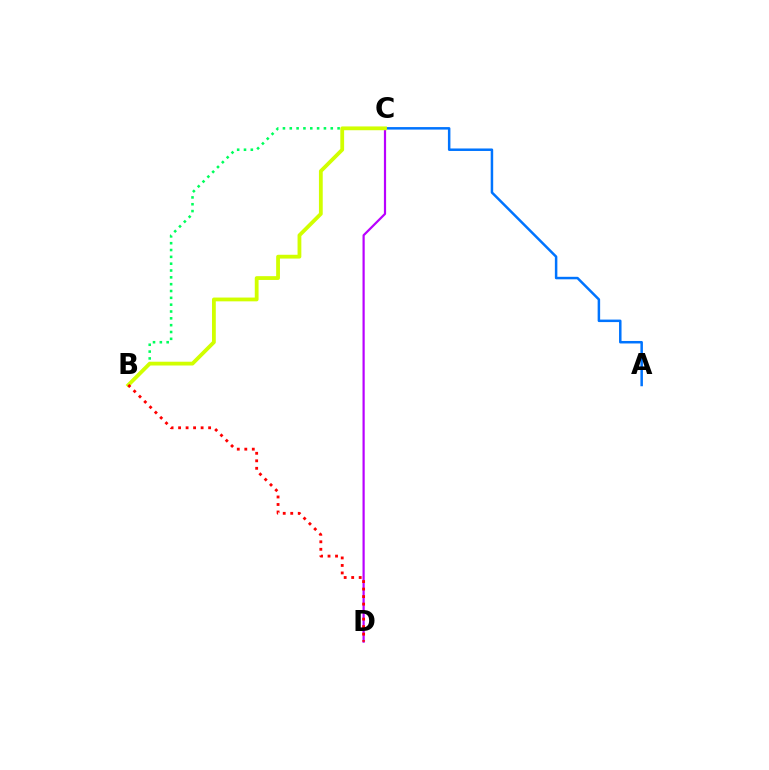{('C', 'D'): [{'color': '#b900ff', 'line_style': 'solid', 'thickness': 1.59}], ('A', 'C'): [{'color': '#0074ff', 'line_style': 'solid', 'thickness': 1.8}], ('B', 'C'): [{'color': '#00ff5c', 'line_style': 'dotted', 'thickness': 1.86}, {'color': '#d1ff00', 'line_style': 'solid', 'thickness': 2.73}], ('B', 'D'): [{'color': '#ff0000', 'line_style': 'dotted', 'thickness': 2.04}]}